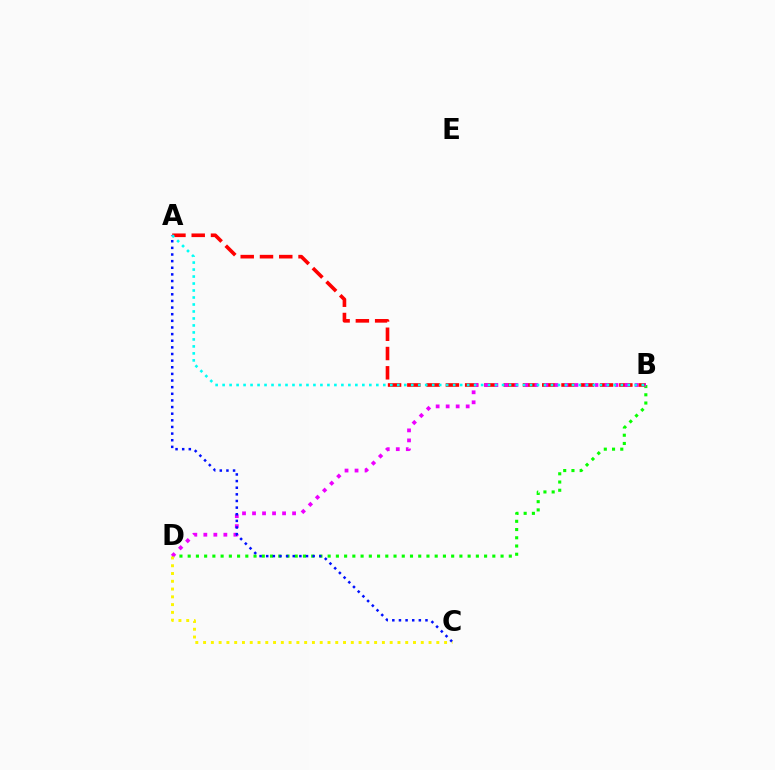{('A', 'B'): [{'color': '#ff0000', 'line_style': 'dashed', 'thickness': 2.62}, {'color': '#00fff6', 'line_style': 'dotted', 'thickness': 1.9}], ('B', 'D'): [{'color': '#08ff00', 'line_style': 'dotted', 'thickness': 2.24}, {'color': '#ee00ff', 'line_style': 'dotted', 'thickness': 2.72}], ('A', 'C'): [{'color': '#0010ff', 'line_style': 'dotted', 'thickness': 1.8}], ('C', 'D'): [{'color': '#fcf500', 'line_style': 'dotted', 'thickness': 2.11}]}